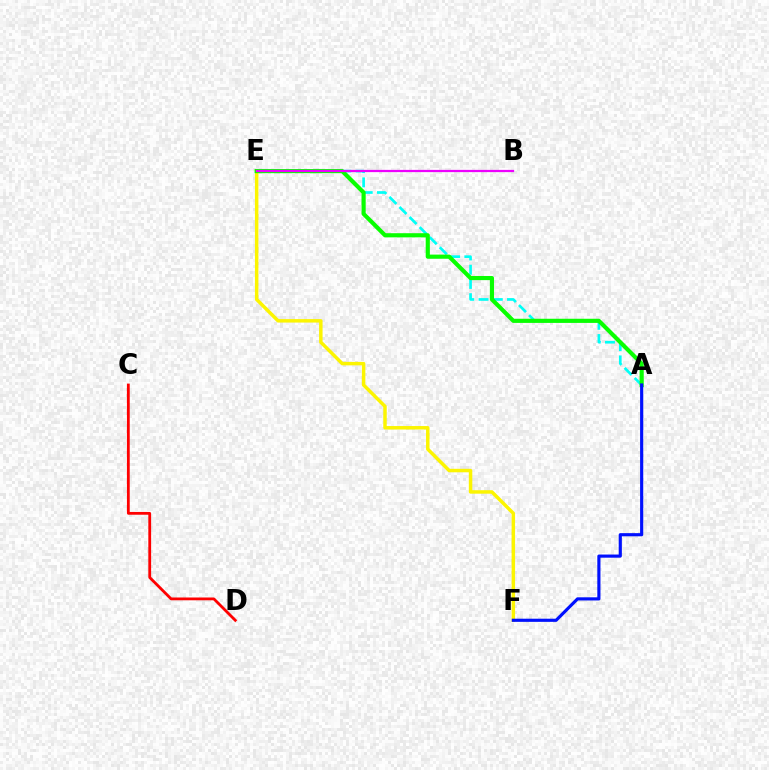{('A', 'E'): [{'color': '#00fff6', 'line_style': 'dashed', 'thickness': 1.94}, {'color': '#08ff00', 'line_style': 'solid', 'thickness': 2.98}], ('E', 'F'): [{'color': '#fcf500', 'line_style': 'solid', 'thickness': 2.5}], ('C', 'D'): [{'color': '#ff0000', 'line_style': 'solid', 'thickness': 2.01}], ('B', 'E'): [{'color': '#ee00ff', 'line_style': 'solid', 'thickness': 1.61}], ('A', 'F'): [{'color': '#0010ff', 'line_style': 'solid', 'thickness': 2.27}]}